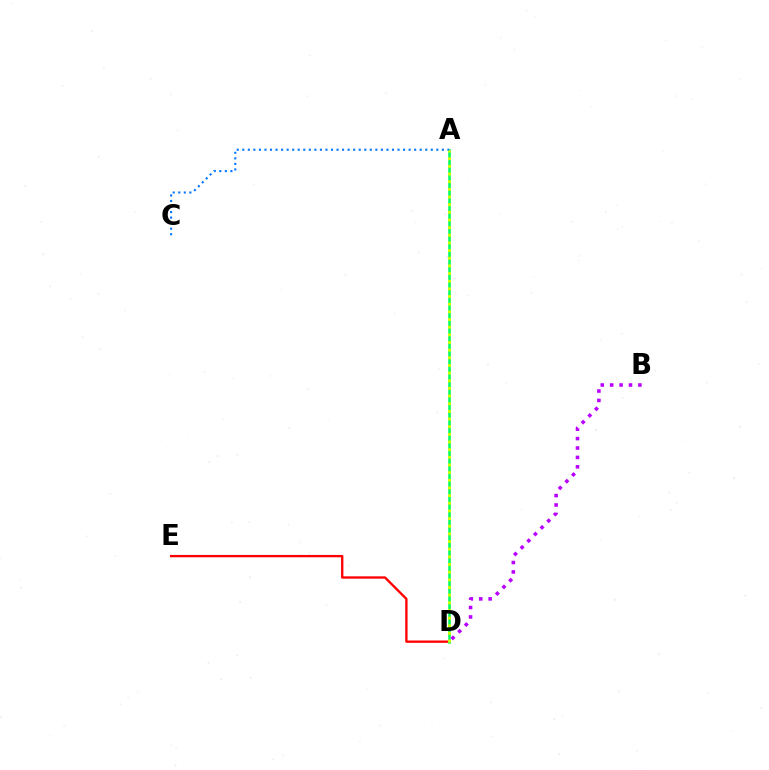{('D', 'E'): [{'color': '#ff0000', 'line_style': 'solid', 'thickness': 1.68}], ('A', 'D'): [{'color': '#00ff5c', 'line_style': 'solid', 'thickness': 1.84}, {'color': '#d1ff00', 'line_style': 'dotted', 'thickness': 2.08}], ('A', 'C'): [{'color': '#0074ff', 'line_style': 'dotted', 'thickness': 1.51}], ('B', 'D'): [{'color': '#b900ff', 'line_style': 'dotted', 'thickness': 2.56}]}